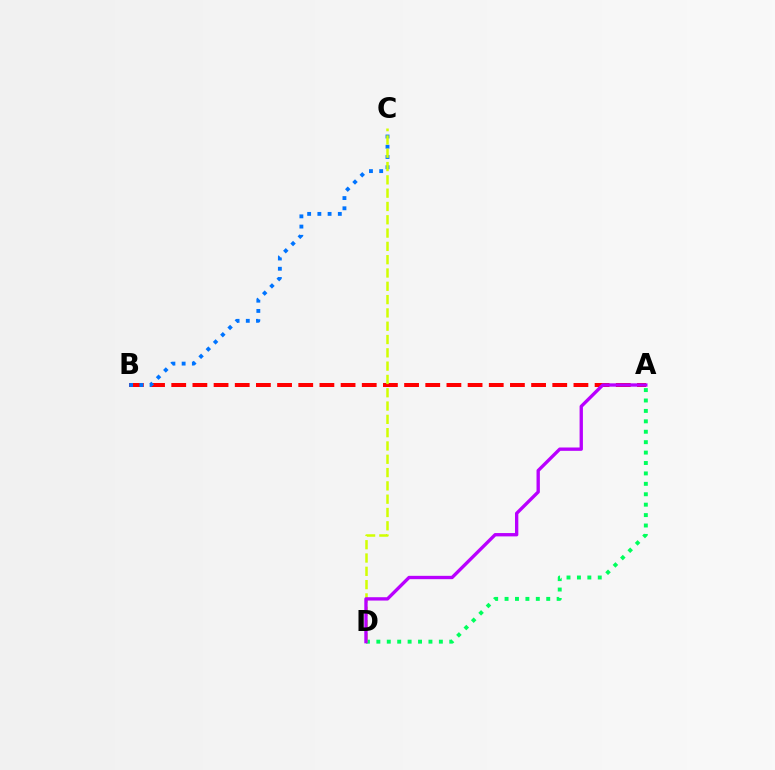{('A', 'B'): [{'color': '#ff0000', 'line_style': 'dashed', 'thickness': 2.88}], ('B', 'C'): [{'color': '#0074ff', 'line_style': 'dotted', 'thickness': 2.78}], ('A', 'D'): [{'color': '#00ff5c', 'line_style': 'dotted', 'thickness': 2.83}, {'color': '#b900ff', 'line_style': 'solid', 'thickness': 2.4}], ('C', 'D'): [{'color': '#d1ff00', 'line_style': 'dashed', 'thickness': 1.81}]}